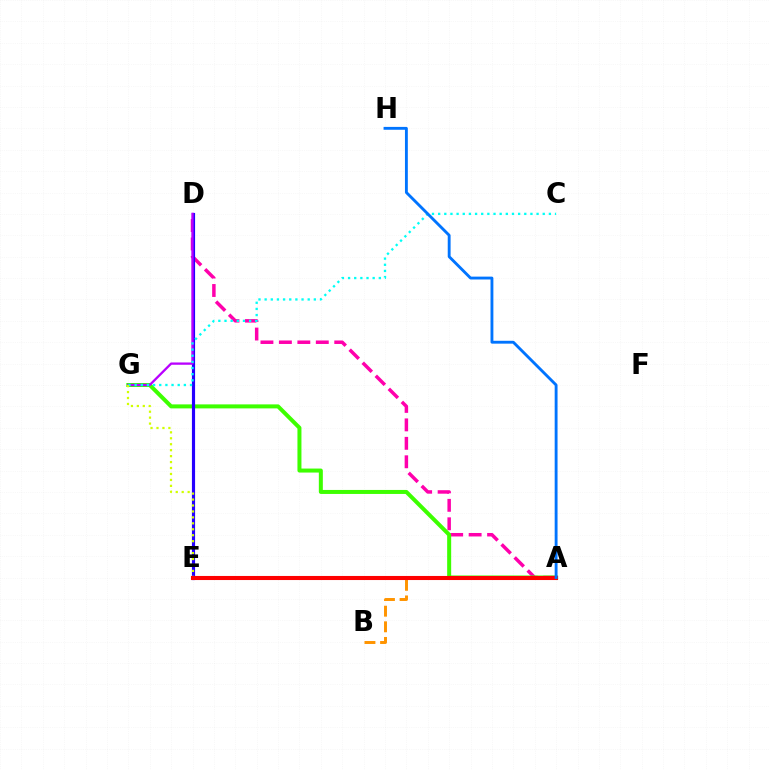{('A', 'D'): [{'color': '#ff00ac', 'line_style': 'dashed', 'thickness': 2.51}], ('A', 'G'): [{'color': '#3dff00', 'line_style': 'solid', 'thickness': 2.88}], ('D', 'E'): [{'color': '#2500ff', 'line_style': 'solid', 'thickness': 2.27}], ('D', 'G'): [{'color': '#b900ff', 'line_style': 'solid', 'thickness': 1.66}], ('C', 'G'): [{'color': '#00fff6', 'line_style': 'dotted', 'thickness': 1.67}], ('A', 'B'): [{'color': '#ff9400', 'line_style': 'dashed', 'thickness': 2.12}], ('E', 'G'): [{'color': '#d1ff00', 'line_style': 'dotted', 'thickness': 1.62}], ('A', 'E'): [{'color': '#00ff5c', 'line_style': 'dashed', 'thickness': 1.58}, {'color': '#ff0000', 'line_style': 'solid', 'thickness': 2.94}], ('A', 'H'): [{'color': '#0074ff', 'line_style': 'solid', 'thickness': 2.06}]}